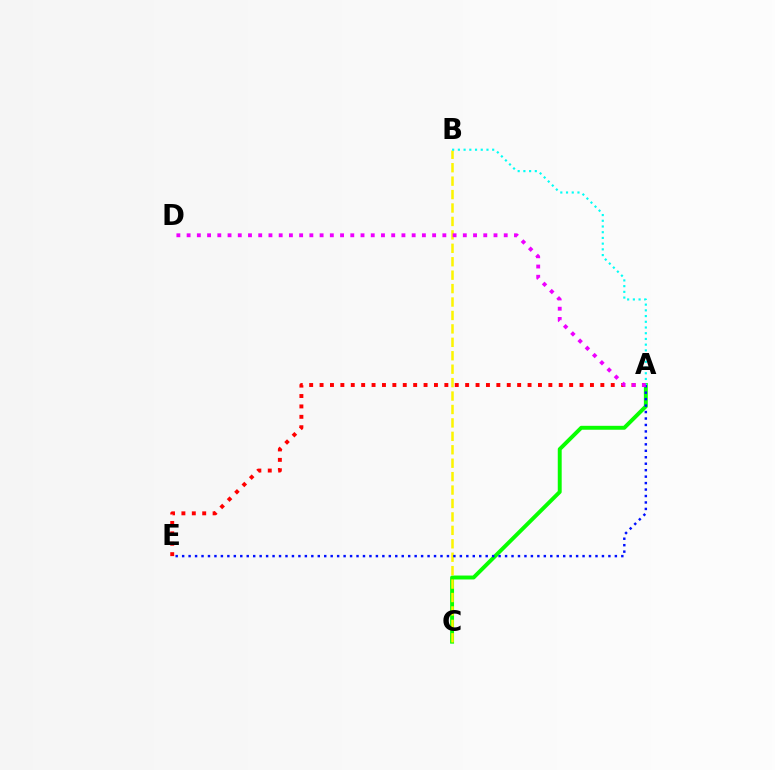{('A', 'E'): [{'color': '#ff0000', 'line_style': 'dotted', 'thickness': 2.83}, {'color': '#0010ff', 'line_style': 'dotted', 'thickness': 1.75}], ('A', 'C'): [{'color': '#08ff00', 'line_style': 'solid', 'thickness': 2.82}], ('B', 'C'): [{'color': '#fcf500', 'line_style': 'dashed', 'thickness': 1.82}], ('A', 'B'): [{'color': '#00fff6', 'line_style': 'dotted', 'thickness': 1.55}], ('A', 'D'): [{'color': '#ee00ff', 'line_style': 'dotted', 'thickness': 2.78}]}